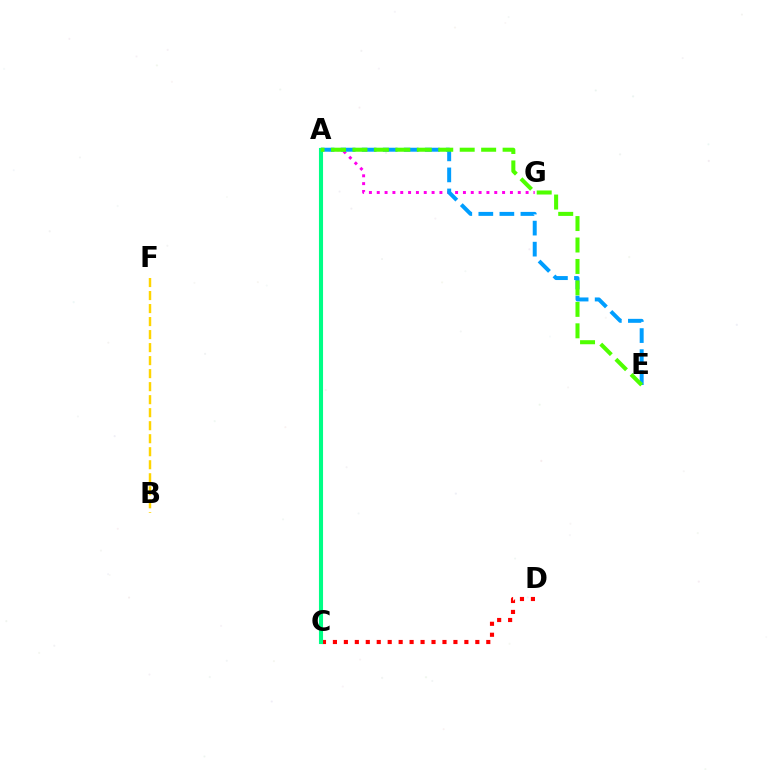{('A', 'G'): [{'color': '#ff00ed', 'line_style': 'dotted', 'thickness': 2.13}], ('A', 'E'): [{'color': '#009eff', 'line_style': 'dashed', 'thickness': 2.86}, {'color': '#4fff00', 'line_style': 'dashed', 'thickness': 2.91}], ('C', 'D'): [{'color': '#ff0000', 'line_style': 'dotted', 'thickness': 2.98}], ('A', 'C'): [{'color': '#3700ff', 'line_style': 'dotted', 'thickness': 2.53}, {'color': '#00ff86', 'line_style': 'solid', 'thickness': 2.94}], ('B', 'F'): [{'color': '#ffd500', 'line_style': 'dashed', 'thickness': 1.77}]}